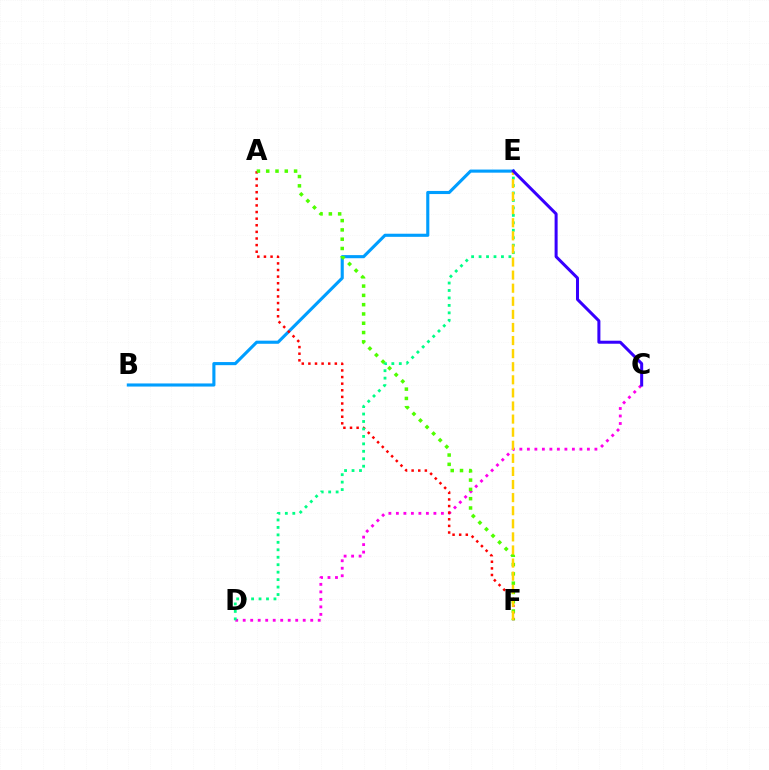{('B', 'E'): [{'color': '#009eff', 'line_style': 'solid', 'thickness': 2.24}], ('C', 'D'): [{'color': '#ff00ed', 'line_style': 'dotted', 'thickness': 2.04}], ('A', 'F'): [{'color': '#ff0000', 'line_style': 'dotted', 'thickness': 1.8}, {'color': '#4fff00', 'line_style': 'dotted', 'thickness': 2.52}], ('D', 'E'): [{'color': '#00ff86', 'line_style': 'dotted', 'thickness': 2.03}], ('E', 'F'): [{'color': '#ffd500', 'line_style': 'dashed', 'thickness': 1.78}], ('C', 'E'): [{'color': '#3700ff', 'line_style': 'solid', 'thickness': 2.18}]}